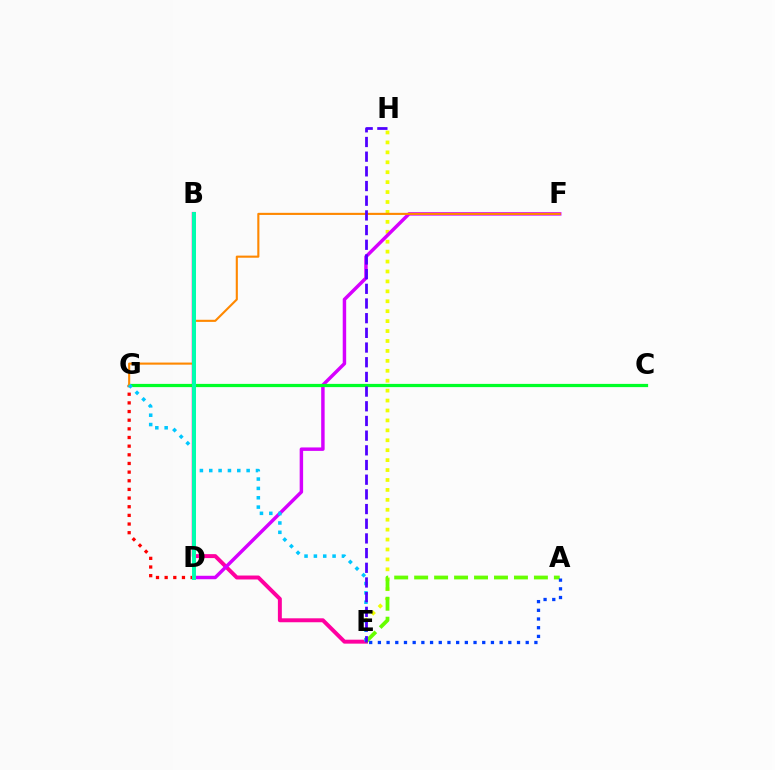{('D', 'G'): [{'color': '#ff0000', 'line_style': 'dotted', 'thickness': 2.35}], ('E', 'H'): [{'color': '#eeff00', 'line_style': 'dotted', 'thickness': 2.7}, {'color': '#4f00ff', 'line_style': 'dashed', 'thickness': 1.99}], ('B', 'E'): [{'color': '#ff00a0', 'line_style': 'solid', 'thickness': 2.84}], ('D', 'F'): [{'color': '#d600ff', 'line_style': 'solid', 'thickness': 2.49}], ('C', 'G'): [{'color': '#00ff27', 'line_style': 'solid', 'thickness': 2.32}], ('A', 'E'): [{'color': '#66ff00', 'line_style': 'dashed', 'thickness': 2.71}, {'color': '#003fff', 'line_style': 'dotted', 'thickness': 2.36}], ('F', 'G'): [{'color': '#ff8800', 'line_style': 'solid', 'thickness': 1.52}], ('E', 'G'): [{'color': '#00c7ff', 'line_style': 'dotted', 'thickness': 2.54}], ('B', 'D'): [{'color': '#00ffaf', 'line_style': 'solid', 'thickness': 2.83}]}